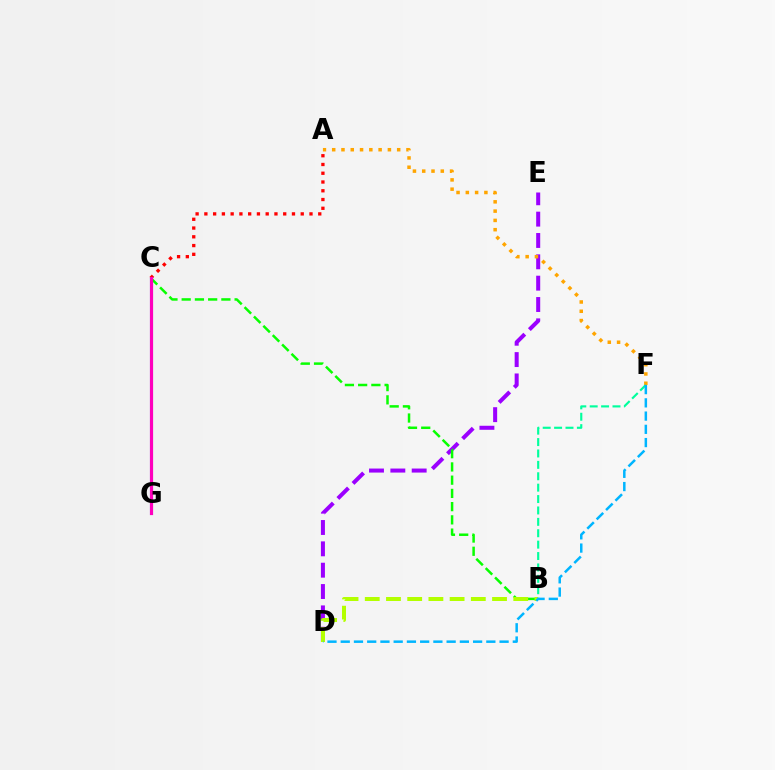{('D', 'E'): [{'color': '#9b00ff', 'line_style': 'dashed', 'thickness': 2.9}], ('A', 'F'): [{'color': '#ffa500', 'line_style': 'dotted', 'thickness': 2.52}], ('B', 'C'): [{'color': '#08ff00', 'line_style': 'dashed', 'thickness': 1.8}], ('B', 'D'): [{'color': '#b3ff00', 'line_style': 'dashed', 'thickness': 2.88}], ('B', 'F'): [{'color': '#00ff9d', 'line_style': 'dashed', 'thickness': 1.55}], ('D', 'F'): [{'color': '#00b5ff', 'line_style': 'dashed', 'thickness': 1.8}], ('A', 'C'): [{'color': '#ff0000', 'line_style': 'dotted', 'thickness': 2.38}], ('C', 'G'): [{'color': '#0010ff', 'line_style': 'solid', 'thickness': 2.2}, {'color': '#ff00bd', 'line_style': 'solid', 'thickness': 2.25}]}